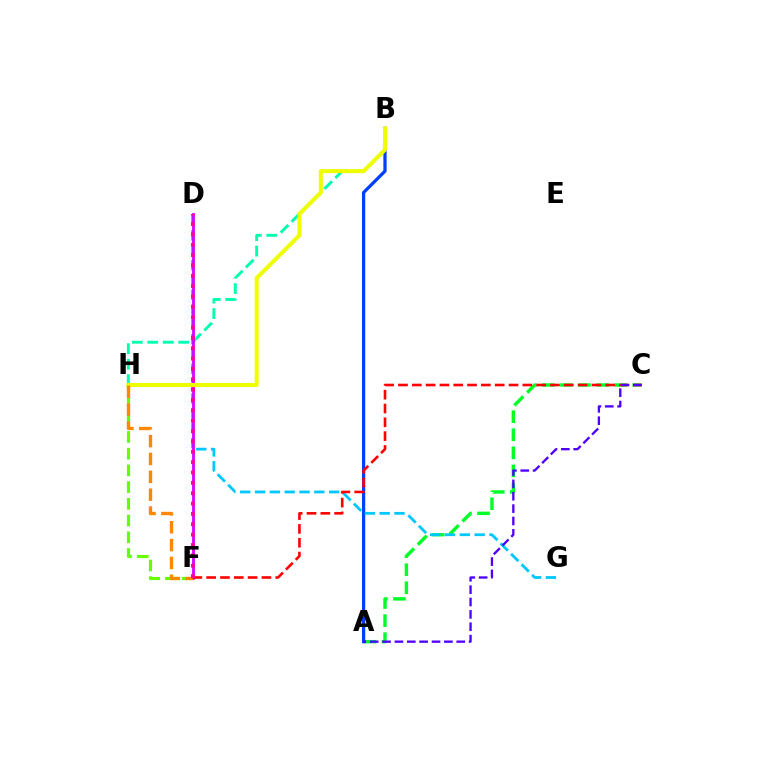{('A', 'C'): [{'color': '#00ff27', 'line_style': 'dashed', 'thickness': 2.45}, {'color': '#4f00ff', 'line_style': 'dashed', 'thickness': 1.68}], ('F', 'H'): [{'color': '#66ff00', 'line_style': 'dashed', 'thickness': 2.27}, {'color': '#ff8800', 'line_style': 'dashed', 'thickness': 2.42}], ('A', 'B'): [{'color': '#003fff', 'line_style': 'solid', 'thickness': 2.34}], ('D', 'G'): [{'color': '#00c7ff', 'line_style': 'dashed', 'thickness': 2.02}], ('B', 'H'): [{'color': '#00ffaf', 'line_style': 'dashed', 'thickness': 2.1}, {'color': '#eeff00', 'line_style': 'solid', 'thickness': 2.89}], ('D', 'F'): [{'color': '#d600ff', 'line_style': 'solid', 'thickness': 2.0}, {'color': '#ff00a0', 'line_style': 'dotted', 'thickness': 2.81}], ('C', 'F'): [{'color': '#ff0000', 'line_style': 'dashed', 'thickness': 1.88}]}